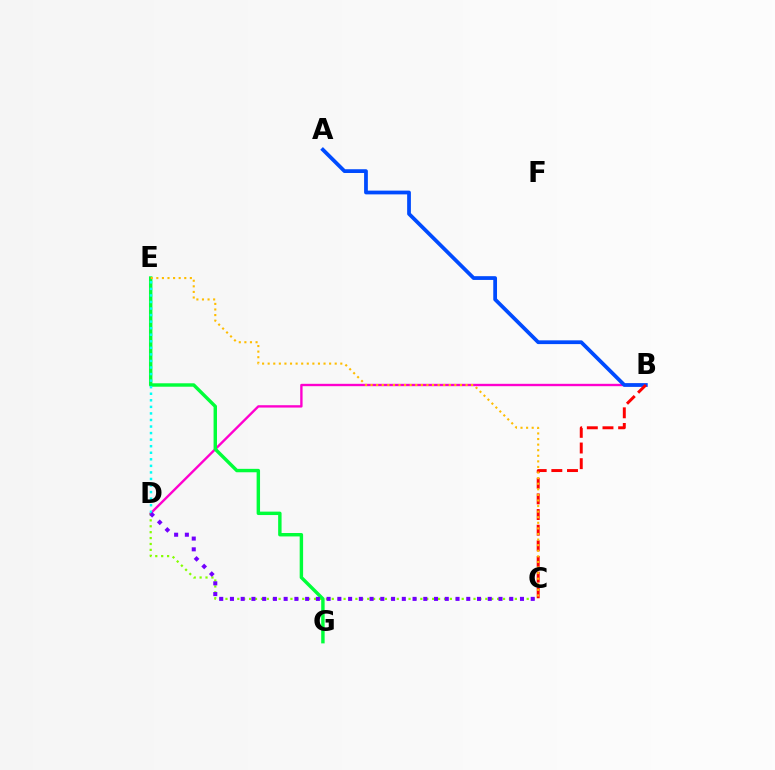{('B', 'D'): [{'color': '#ff00cf', 'line_style': 'solid', 'thickness': 1.7}], ('C', 'D'): [{'color': '#84ff00', 'line_style': 'dotted', 'thickness': 1.6}, {'color': '#7200ff', 'line_style': 'dotted', 'thickness': 2.92}], ('E', 'G'): [{'color': '#00ff39', 'line_style': 'solid', 'thickness': 2.47}], ('A', 'B'): [{'color': '#004bff', 'line_style': 'solid', 'thickness': 2.71}], ('B', 'C'): [{'color': '#ff0000', 'line_style': 'dashed', 'thickness': 2.13}], ('D', 'E'): [{'color': '#00fff6', 'line_style': 'dotted', 'thickness': 1.78}], ('C', 'E'): [{'color': '#ffbd00', 'line_style': 'dotted', 'thickness': 1.52}]}